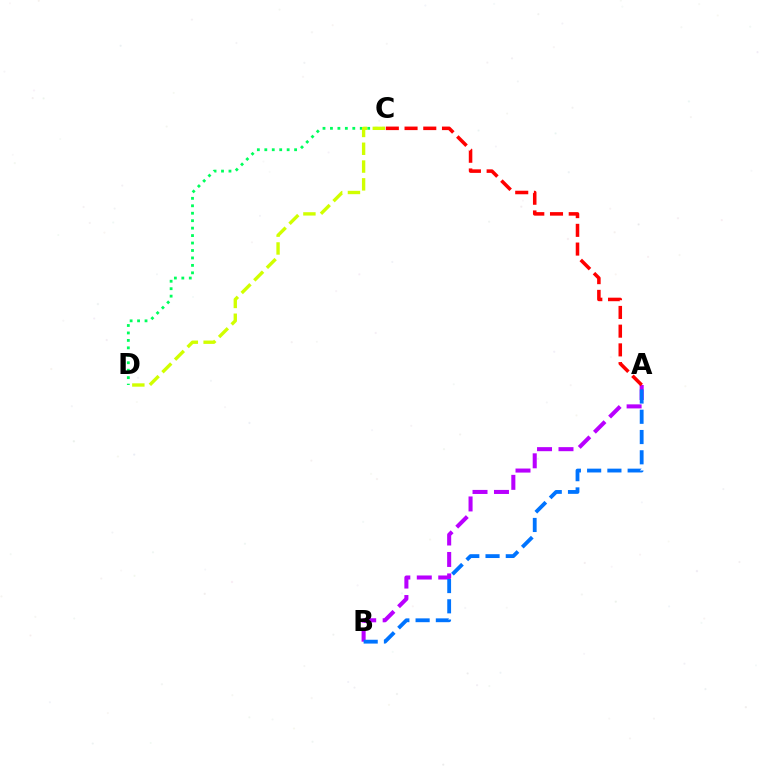{('C', 'D'): [{'color': '#00ff5c', 'line_style': 'dotted', 'thickness': 2.02}, {'color': '#d1ff00', 'line_style': 'dashed', 'thickness': 2.42}], ('A', 'B'): [{'color': '#b900ff', 'line_style': 'dashed', 'thickness': 2.92}, {'color': '#0074ff', 'line_style': 'dashed', 'thickness': 2.75}], ('A', 'C'): [{'color': '#ff0000', 'line_style': 'dashed', 'thickness': 2.54}]}